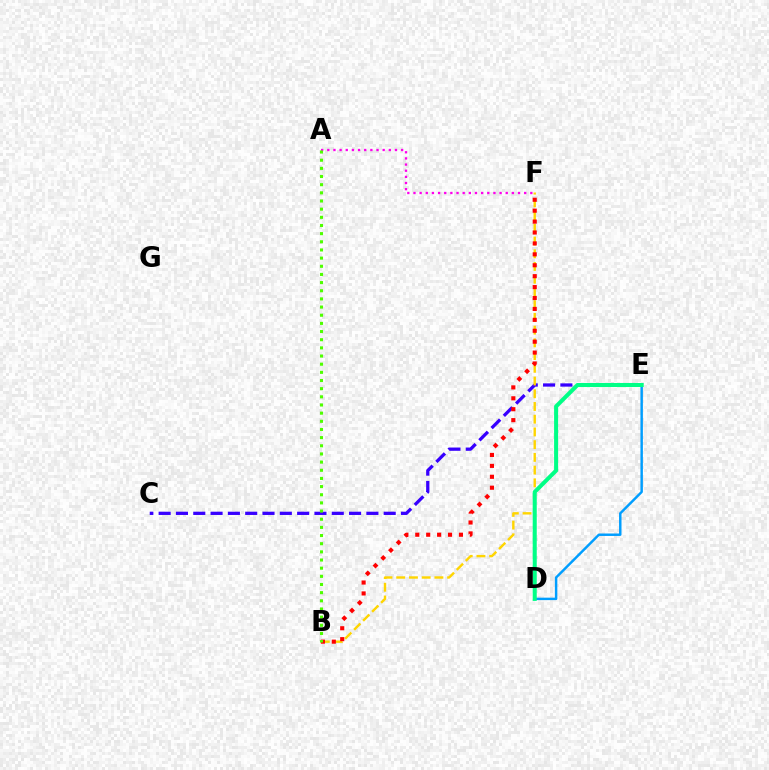{('C', 'E'): [{'color': '#3700ff', 'line_style': 'dashed', 'thickness': 2.35}], ('D', 'E'): [{'color': '#009eff', 'line_style': 'solid', 'thickness': 1.76}, {'color': '#00ff86', 'line_style': 'solid', 'thickness': 2.91}], ('B', 'F'): [{'color': '#ffd500', 'line_style': 'dashed', 'thickness': 1.73}, {'color': '#ff0000', 'line_style': 'dotted', 'thickness': 2.97}], ('A', 'F'): [{'color': '#ff00ed', 'line_style': 'dotted', 'thickness': 1.67}], ('A', 'B'): [{'color': '#4fff00', 'line_style': 'dotted', 'thickness': 2.22}]}